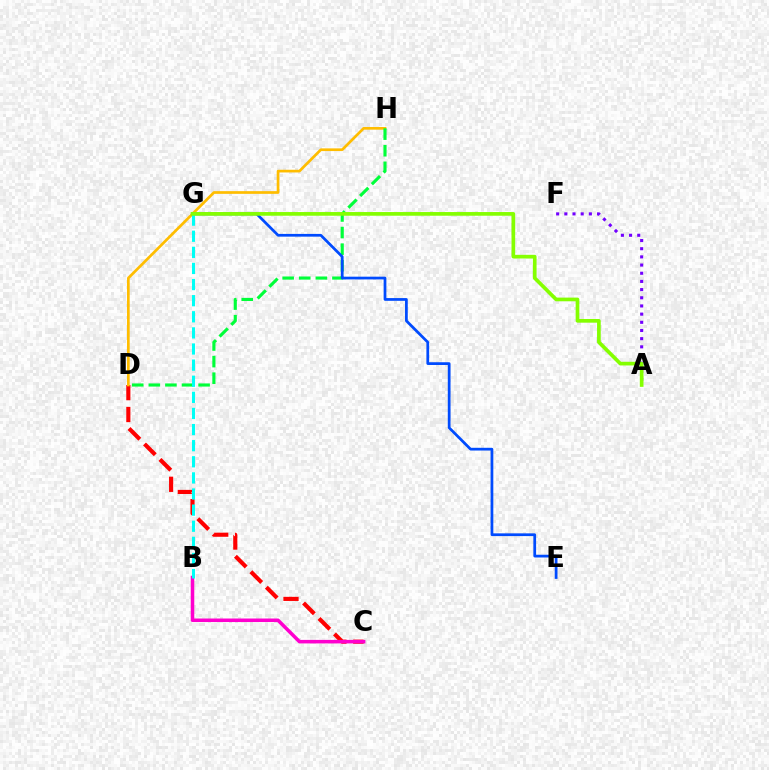{('C', 'D'): [{'color': '#ff0000', 'line_style': 'dashed', 'thickness': 2.97}], ('B', 'C'): [{'color': '#ff00cf', 'line_style': 'solid', 'thickness': 2.54}], ('D', 'H'): [{'color': '#ffbd00', 'line_style': 'solid', 'thickness': 1.94}, {'color': '#00ff39', 'line_style': 'dashed', 'thickness': 2.25}], ('A', 'F'): [{'color': '#7200ff', 'line_style': 'dotted', 'thickness': 2.22}], ('E', 'G'): [{'color': '#004bff', 'line_style': 'solid', 'thickness': 1.98}], ('B', 'G'): [{'color': '#00fff6', 'line_style': 'dashed', 'thickness': 2.19}], ('A', 'G'): [{'color': '#84ff00', 'line_style': 'solid', 'thickness': 2.65}]}